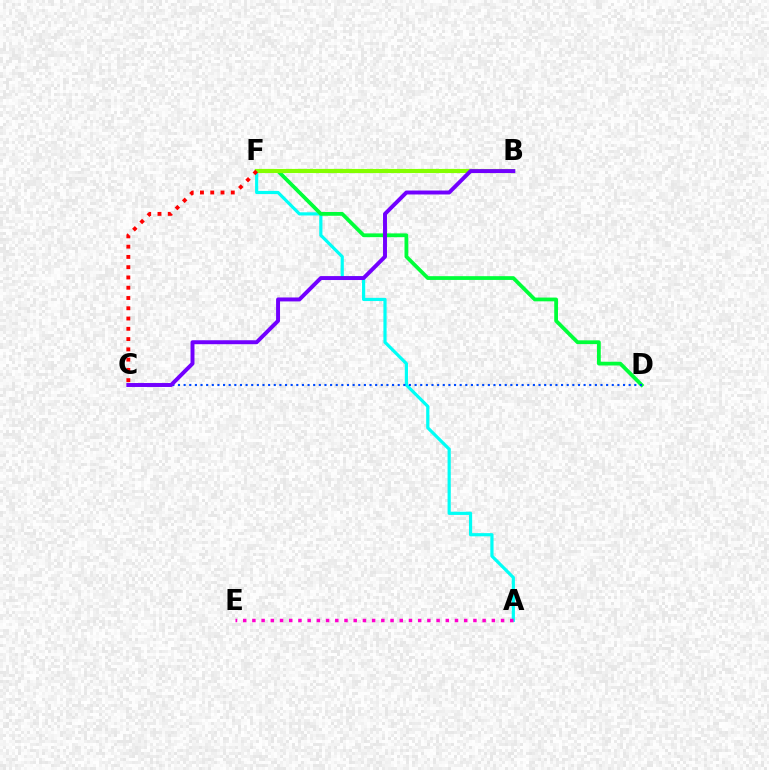{('A', 'F'): [{'color': '#00fff6', 'line_style': 'solid', 'thickness': 2.29}], ('B', 'F'): [{'color': '#ffbd00', 'line_style': 'dotted', 'thickness': 1.68}, {'color': '#84ff00', 'line_style': 'solid', 'thickness': 2.98}], ('D', 'F'): [{'color': '#00ff39', 'line_style': 'solid', 'thickness': 2.71}], ('C', 'D'): [{'color': '#004bff', 'line_style': 'dotted', 'thickness': 1.53}], ('A', 'E'): [{'color': '#ff00cf', 'line_style': 'dotted', 'thickness': 2.5}], ('C', 'F'): [{'color': '#ff0000', 'line_style': 'dotted', 'thickness': 2.79}], ('B', 'C'): [{'color': '#7200ff', 'line_style': 'solid', 'thickness': 2.84}]}